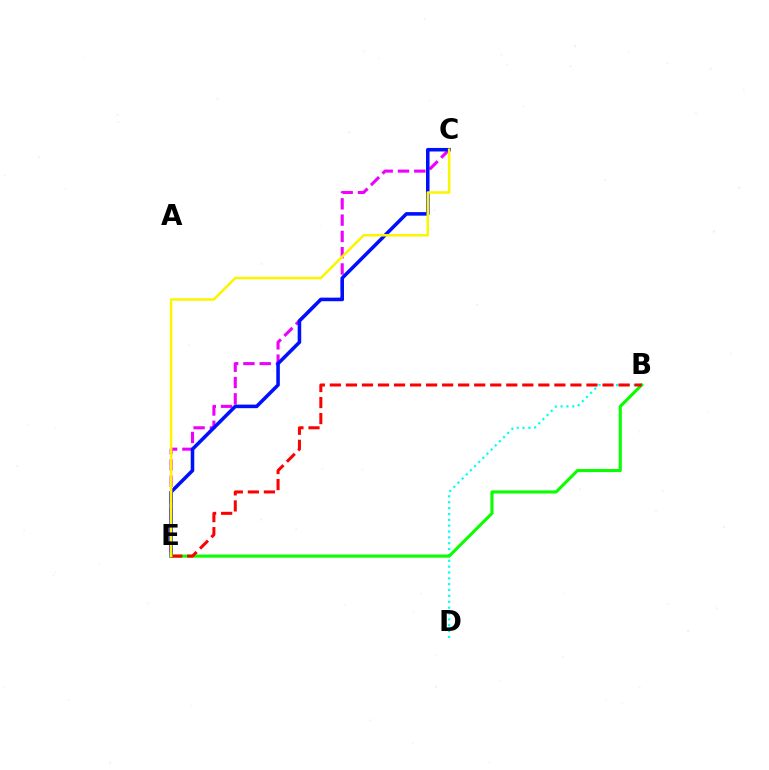{('B', 'D'): [{'color': '#00fff6', 'line_style': 'dotted', 'thickness': 1.59}], ('C', 'E'): [{'color': '#ee00ff', 'line_style': 'dashed', 'thickness': 2.21}, {'color': '#0010ff', 'line_style': 'solid', 'thickness': 2.56}, {'color': '#fcf500', 'line_style': 'solid', 'thickness': 1.82}], ('B', 'E'): [{'color': '#08ff00', 'line_style': 'solid', 'thickness': 2.22}, {'color': '#ff0000', 'line_style': 'dashed', 'thickness': 2.18}]}